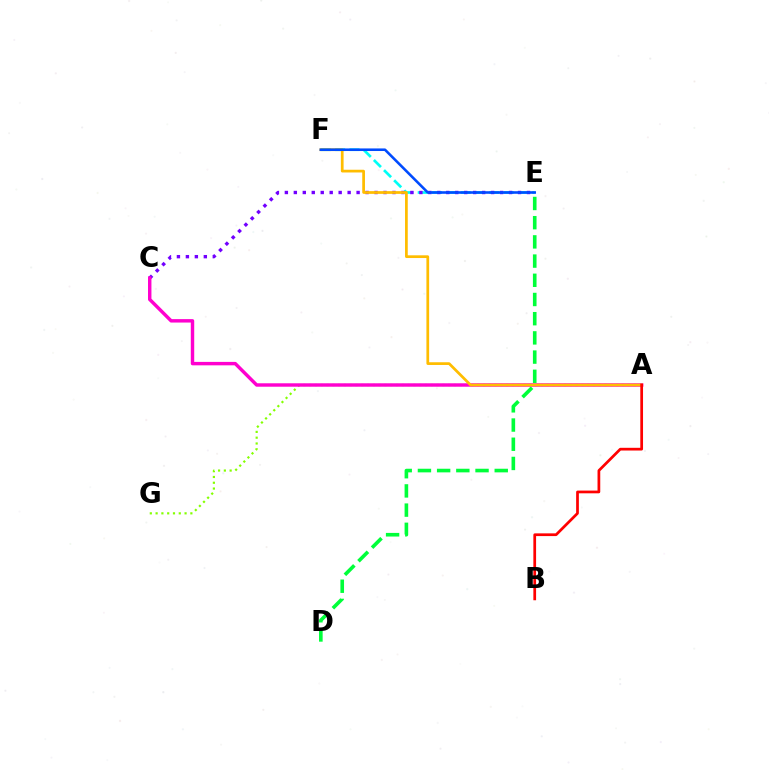{('A', 'G'): [{'color': '#84ff00', 'line_style': 'dotted', 'thickness': 1.57}], ('E', 'F'): [{'color': '#00fff6', 'line_style': 'dashed', 'thickness': 1.95}, {'color': '#004bff', 'line_style': 'solid', 'thickness': 1.86}], ('C', 'E'): [{'color': '#7200ff', 'line_style': 'dotted', 'thickness': 2.44}], ('D', 'E'): [{'color': '#00ff39', 'line_style': 'dashed', 'thickness': 2.61}], ('A', 'C'): [{'color': '#ff00cf', 'line_style': 'solid', 'thickness': 2.47}], ('A', 'F'): [{'color': '#ffbd00', 'line_style': 'solid', 'thickness': 1.96}], ('A', 'B'): [{'color': '#ff0000', 'line_style': 'solid', 'thickness': 1.96}]}